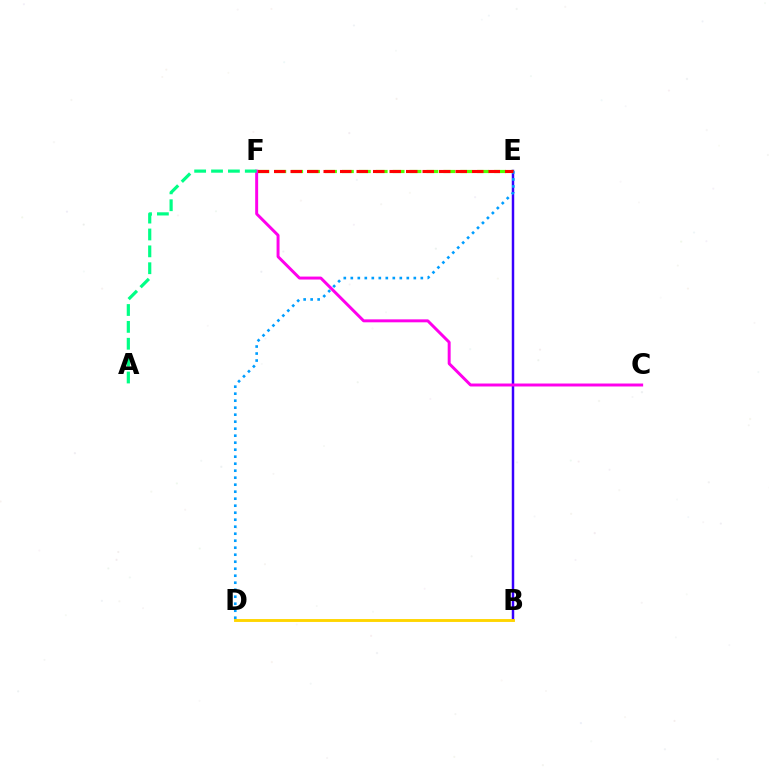{('B', 'E'): [{'color': '#3700ff', 'line_style': 'solid', 'thickness': 1.78}], ('B', 'D'): [{'color': '#ffd500', 'line_style': 'solid', 'thickness': 2.08}], ('E', 'F'): [{'color': '#4fff00', 'line_style': 'dashed', 'thickness': 2.3}, {'color': '#ff0000', 'line_style': 'dashed', 'thickness': 2.24}], ('D', 'E'): [{'color': '#009eff', 'line_style': 'dotted', 'thickness': 1.9}], ('C', 'F'): [{'color': '#ff00ed', 'line_style': 'solid', 'thickness': 2.13}], ('A', 'F'): [{'color': '#00ff86', 'line_style': 'dashed', 'thickness': 2.29}]}